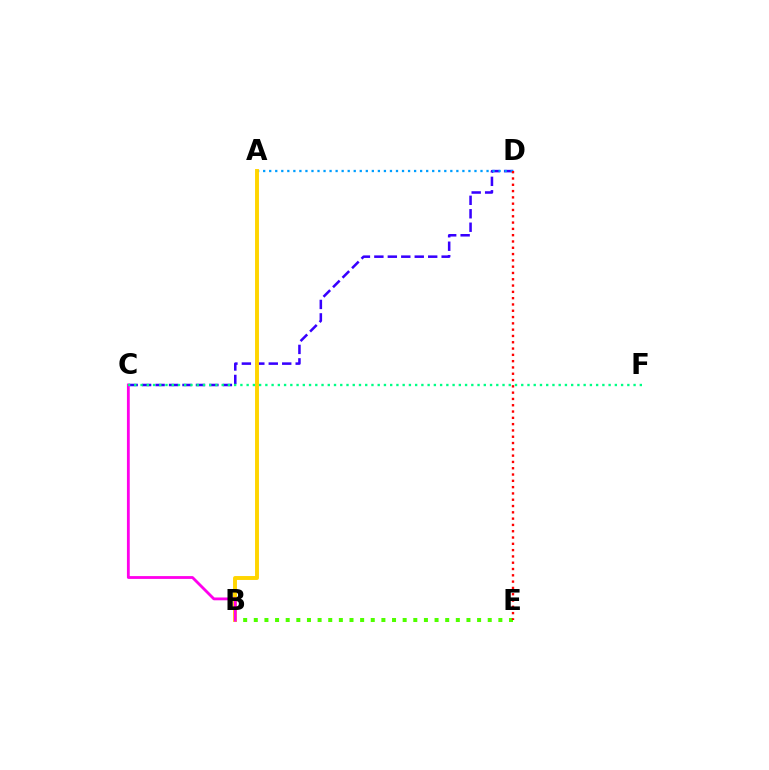{('C', 'D'): [{'color': '#3700ff', 'line_style': 'dashed', 'thickness': 1.83}], ('A', 'D'): [{'color': '#009eff', 'line_style': 'dotted', 'thickness': 1.64}], ('B', 'E'): [{'color': '#4fff00', 'line_style': 'dotted', 'thickness': 2.89}], ('A', 'B'): [{'color': '#ffd500', 'line_style': 'solid', 'thickness': 2.82}], ('D', 'E'): [{'color': '#ff0000', 'line_style': 'dotted', 'thickness': 1.71}], ('B', 'C'): [{'color': '#ff00ed', 'line_style': 'solid', 'thickness': 2.03}], ('C', 'F'): [{'color': '#00ff86', 'line_style': 'dotted', 'thickness': 1.7}]}